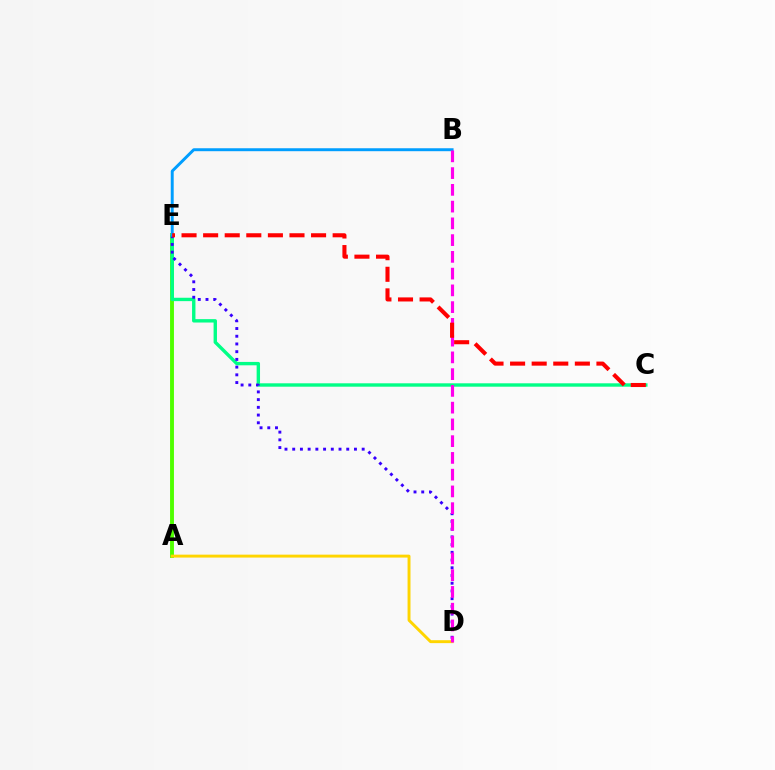{('A', 'E'): [{'color': '#4fff00', 'line_style': 'solid', 'thickness': 2.8}], ('C', 'E'): [{'color': '#00ff86', 'line_style': 'solid', 'thickness': 2.44}, {'color': '#ff0000', 'line_style': 'dashed', 'thickness': 2.93}], ('A', 'D'): [{'color': '#ffd500', 'line_style': 'solid', 'thickness': 2.11}], ('D', 'E'): [{'color': '#3700ff', 'line_style': 'dotted', 'thickness': 2.1}], ('B', 'E'): [{'color': '#009eff', 'line_style': 'solid', 'thickness': 2.12}], ('B', 'D'): [{'color': '#ff00ed', 'line_style': 'dashed', 'thickness': 2.28}]}